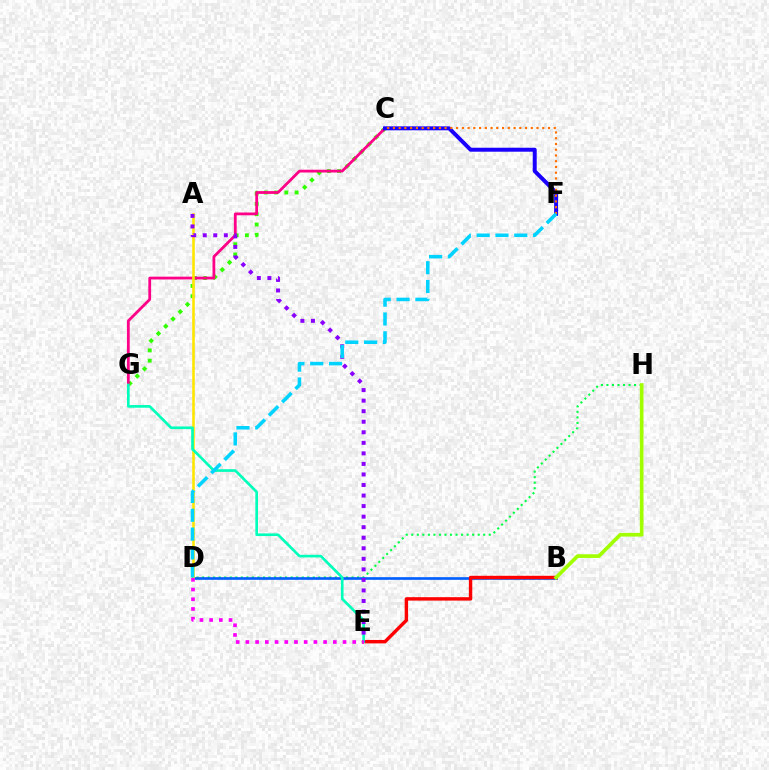{('D', 'H'): [{'color': '#00ff45', 'line_style': 'dotted', 'thickness': 1.5}], ('C', 'G'): [{'color': '#31ff00', 'line_style': 'dotted', 'thickness': 2.79}, {'color': '#ff0088', 'line_style': 'solid', 'thickness': 2.0}], ('B', 'D'): [{'color': '#005dff', 'line_style': 'solid', 'thickness': 1.9}], ('B', 'E'): [{'color': '#ff0000', 'line_style': 'solid', 'thickness': 2.46}], ('B', 'H'): [{'color': '#a2ff00', 'line_style': 'solid', 'thickness': 2.66}], ('A', 'D'): [{'color': '#ffe600', 'line_style': 'solid', 'thickness': 1.86}], ('C', 'F'): [{'color': '#1900ff', 'line_style': 'solid', 'thickness': 2.85}, {'color': '#ff7000', 'line_style': 'dotted', 'thickness': 1.56}], ('E', 'G'): [{'color': '#00ffbb', 'line_style': 'solid', 'thickness': 1.91}], ('A', 'E'): [{'color': '#8a00ff', 'line_style': 'dotted', 'thickness': 2.86}], ('D', 'E'): [{'color': '#fa00f9', 'line_style': 'dotted', 'thickness': 2.64}], ('D', 'F'): [{'color': '#00d3ff', 'line_style': 'dashed', 'thickness': 2.56}]}